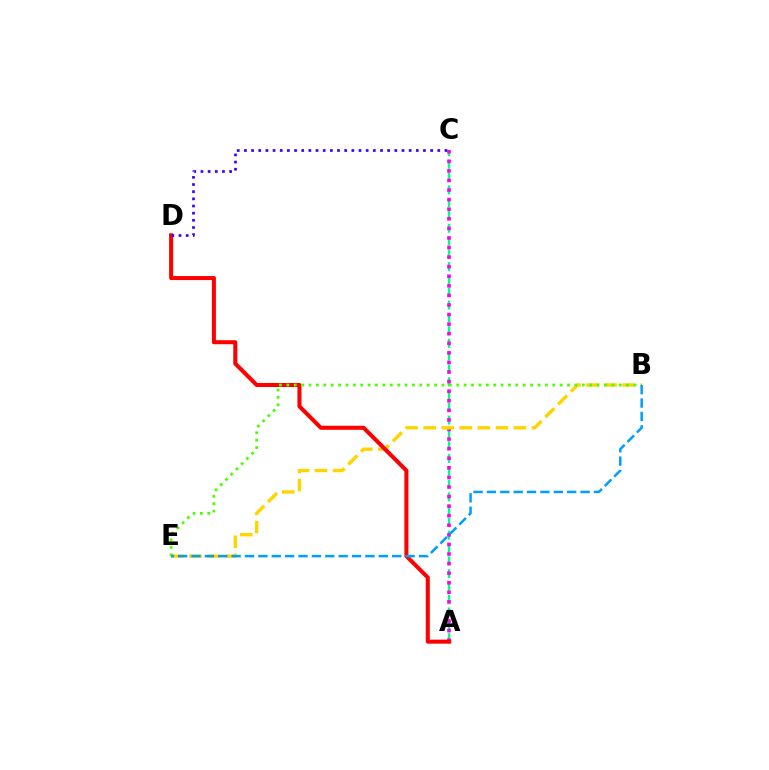{('A', 'C'): [{'color': '#00ff86', 'line_style': 'dashed', 'thickness': 1.74}, {'color': '#ff00ed', 'line_style': 'dotted', 'thickness': 2.6}], ('B', 'E'): [{'color': '#ffd500', 'line_style': 'dashed', 'thickness': 2.45}, {'color': '#4fff00', 'line_style': 'dotted', 'thickness': 2.01}, {'color': '#009eff', 'line_style': 'dashed', 'thickness': 1.82}], ('A', 'D'): [{'color': '#ff0000', 'line_style': 'solid', 'thickness': 2.91}], ('C', 'D'): [{'color': '#3700ff', 'line_style': 'dotted', 'thickness': 1.95}]}